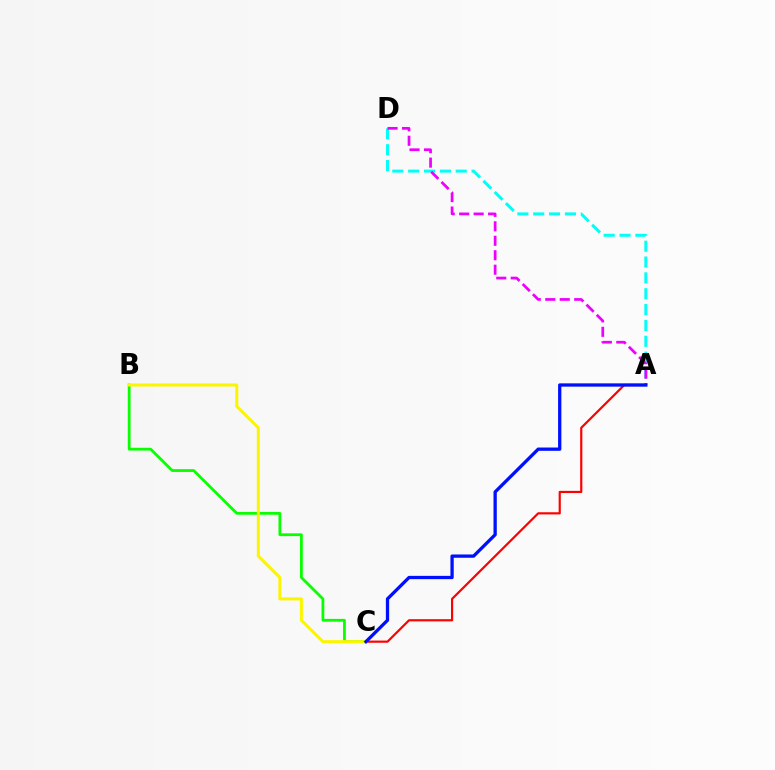{('B', 'C'): [{'color': '#08ff00', 'line_style': 'solid', 'thickness': 2.0}, {'color': '#fcf500', 'line_style': 'solid', 'thickness': 2.18}], ('A', 'D'): [{'color': '#00fff6', 'line_style': 'dashed', 'thickness': 2.15}, {'color': '#ee00ff', 'line_style': 'dashed', 'thickness': 1.96}], ('A', 'C'): [{'color': '#ff0000', 'line_style': 'solid', 'thickness': 1.57}, {'color': '#0010ff', 'line_style': 'solid', 'thickness': 2.37}]}